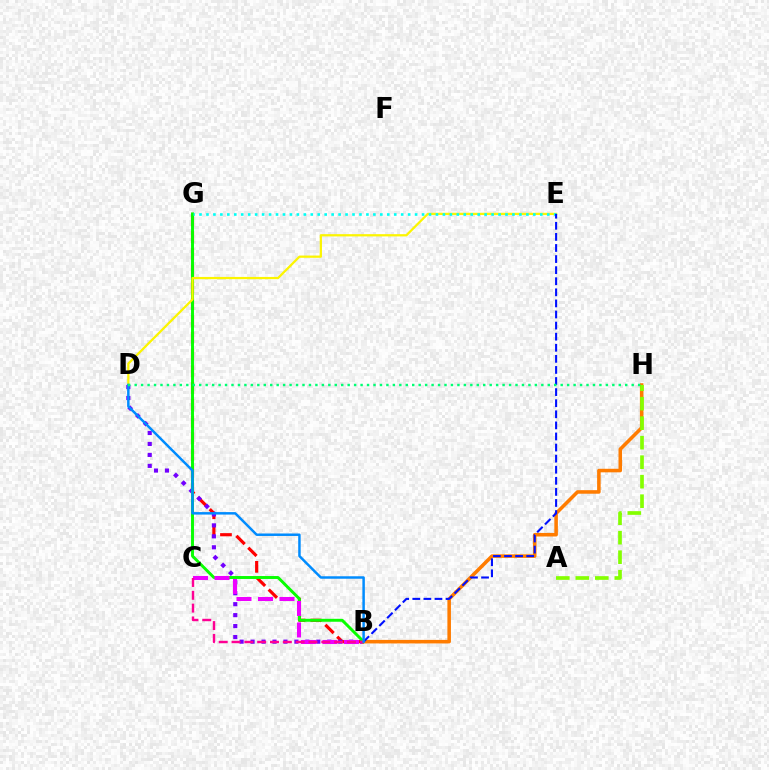{('B', 'G'): [{'color': '#ff0000', 'line_style': 'dashed', 'thickness': 2.28}, {'color': '#08ff00', 'line_style': 'solid', 'thickness': 2.11}], ('B', 'D'): [{'color': '#7200ff', 'line_style': 'dotted', 'thickness': 2.98}, {'color': '#008cff', 'line_style': 'solid', 'thickness': 1.78}], ('D', 'E'): [{'color': '#fcf500', 'line_style': 'solid', 'thickness': 1.62}], ('B', 'H'): [{'color': '#ff7c00', 'line_style': 'solid', 'thickness': 2.56}], ('B', 'C'): [{'color': '#ee00ff', 'line_style': 'dashed', 'thickness': 2.92}, {'color': '#ff0094', 'line_style': 'dashed', 'thickness': 1.74}], ('E', 'G'): [{'color': '#00fff6', 'line_style': 'dotted', 'thickness': 1.89}], ('B', 'E'): [{'color': '#0010ff', 'line_style': 'dashed', 'thickness': 1.51}], ('A', 'H'): [{'color': '#84ff00', 'line_style': 'dashed', 'thickness': 2.65}], ('D', 'H'): [{'color': '#00ff74', 'line_style': 'dotted', 'thickness': 1.75}]}